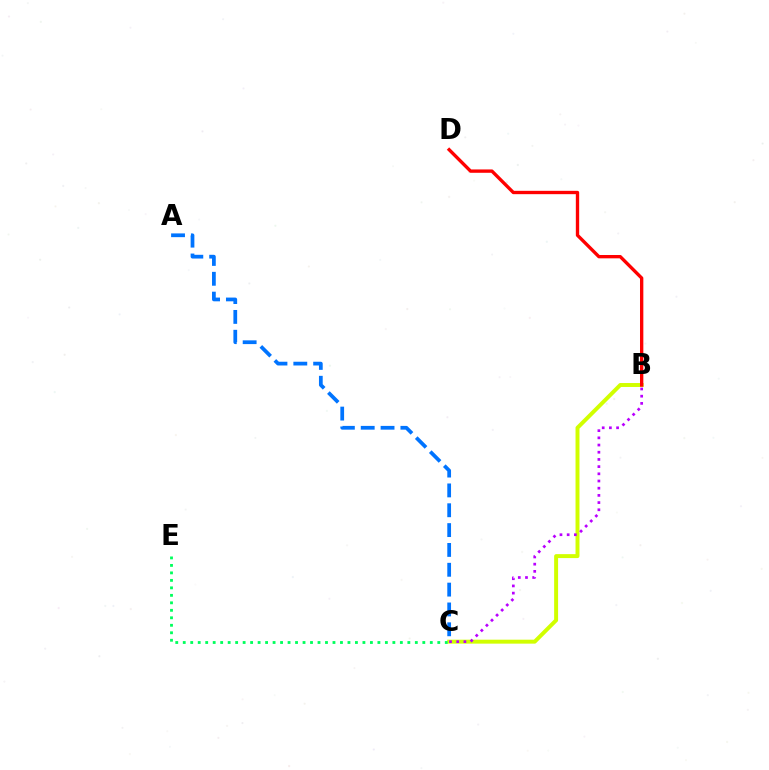{('B', 'C'): [{'color': '#d1ff00', 'line_style': 'solid', 'thickness': 2.84}, {'color': '#b900ff', 'line_style': 'dotted', 'thickness': 1.95}], ('C', 'E'): [{'color': '#00ff5c', 'line_style': 'dotted', 'thickness': 2.03}], ('B', 'D'): [{'color': '#ff0000', 'line_style': 'solid', 'thickness': 2.41}], ('A', 'C'): [{'color': '#0074ff', 'line_style': 'dashed', 'thickness': 2.7}]}